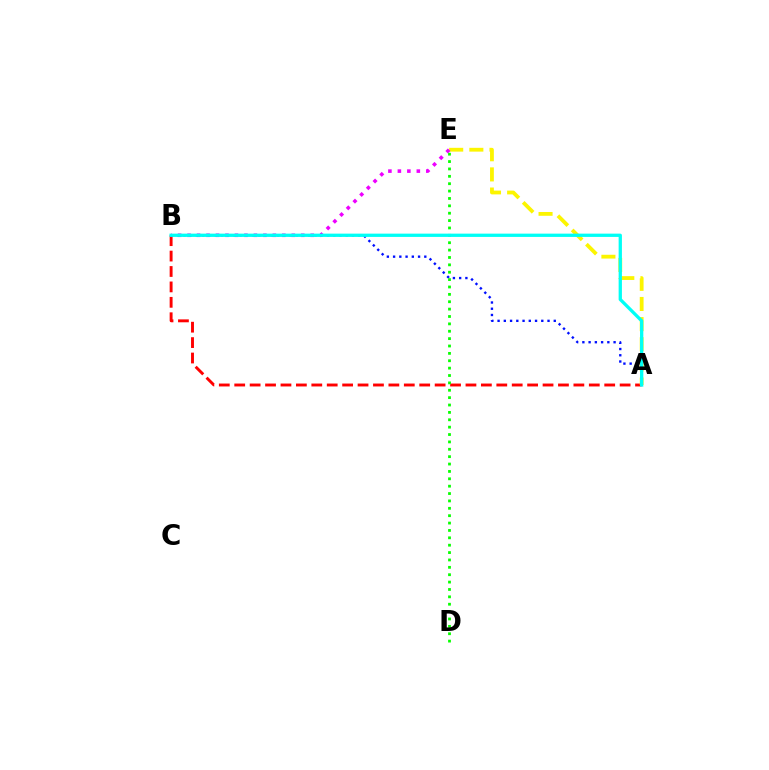{('A', 'B'): [{'color': '#ff0000', 'line_style': 'dashed', 'thickness': 2.09}, {'color': '#0010ff', 'line_style': 'dotted', 'thickness': 1.7}, {'color': '#00fff6', 'line_style': 'solid', 'thickness': 2.37}], ('A', 'E'): [{'color': '#fcf500', 'line_style': 'dashed', 'thickness': 2.74}], ('B', 'E'): [{'color': '#ee00ff', 'line_style': 'dotted', 'thickness': 2.57}], ('D', 'E'): [{'color': '#08ff00', 'line_style': 'dotted', 'thickness': 2.0}]}